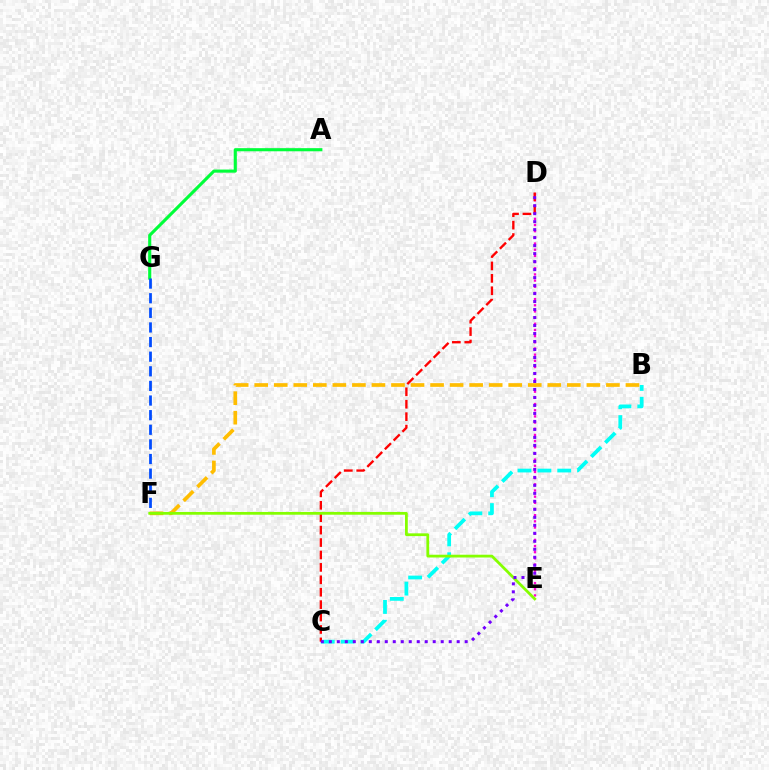{('D', 'E'): [{'color': '#ff00cf', 'line_style': 'dotted', 'thickness': 1.68}], ('B', 'C'): [{'color': '#00fff6', 'line_style': 'dashed', 'thickness': 2.7}], ('B', 'F'): [{'color': '#ffbd00', 'line_style': 'dashed', 'thickness': 2.65}], ('A', 'G'): [{'color': '#00ff39', 'line_style': 'solid', 'thickness': 2.24}], ('C', 'D'): [{'color': '#ff0000', 'line_style': 'dashed', 'thickness': 1.69}, {'color': '#7200ff', 'line_style': 'dotted', 'thickness': 2.17}], ('F', 'G'): [{'color': '#004bff', 'line_style': 'dashed', 'thickness': 1.99}], ('E', 'F'): [{'color': '#84ff00', 'line_style': 'solid', 'thickness': 1.99}]}